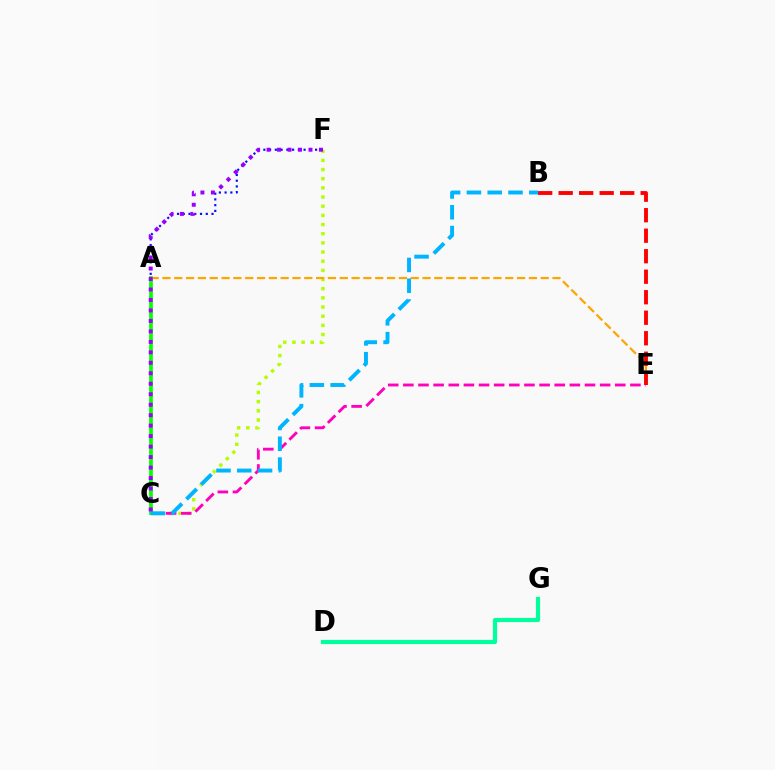{('C', 'F'): [{'color': '#b3ff00', 'line_style': 'dotted', 'thickness': 2.49}, {'color': '#0010ff', 'line_style': 'dotted', 'thickness': 1.56}, {'color': '#9b00ff', 'line_style': 'dotted', 'thickness': 2.85}], ('C', 'E'): [{'color': '#ff00bd', 'line_style': 'dashed', 'thickness': 2.06}], ('A', 'C'): [{'color': '#08ff00', 'line_style': 'solid', 'thickness': 2.65}], ('A', 'E'): [{'color': '#ffa500', 'line_style': 'dashed', 'thickness': 1.61}], ('B', 'E'): [{'color': '#ff0000', 'line_style': 'dashed', 'thickness': 2.79}], ('B', 'C'): [{'color': '#00b5ff', 'line_style': 'dashed', 'thickness': 2.82}], ('D', 'G'): [{'color': '#00ff9d', 'line_style': 'solid', 'thickness': 2.99}]}